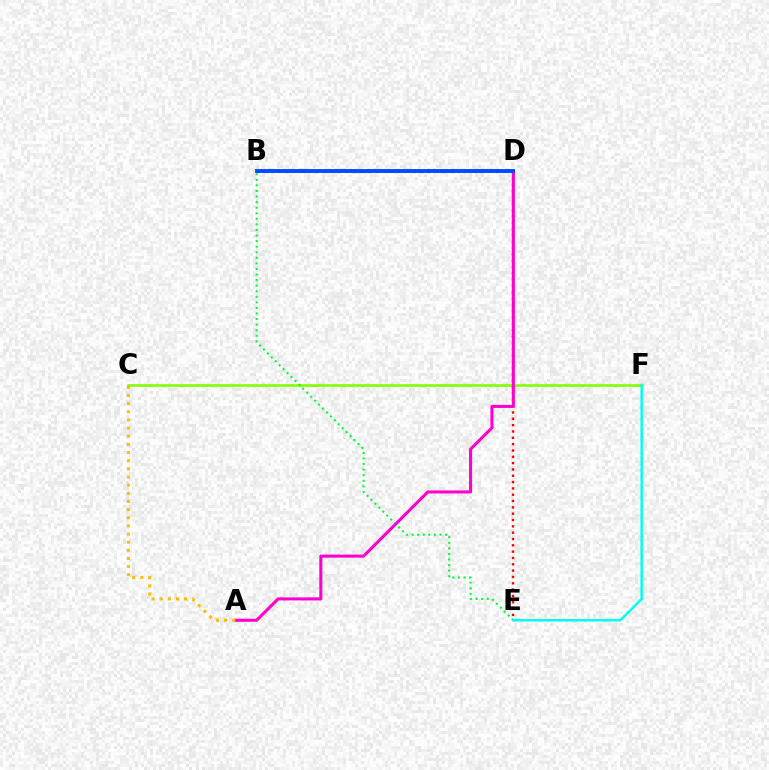{('C', 'F'): [{'color': '#84ff00', 'line_style': 'solid', 'thickness': 1.9}], ('B', 'D'): [{'color': '#7200ff', 'line_style': 'dotted', 'thickness': 2.03}, {'color': '#004bff', 'line_style': 'solid', 'thickness': 2.79}], ('B', 'E'): [{'color': '#00ff39', 'line_style': 'dotted', 'thickness': 1.51}], ('E', 'F'): [{'color': '#00fff6', 'line_style': 'solid', 'thickness': 1.79}], ('D', 'E'): [{'color': '#ff0000', 'line_style': 'dotted', 'thickness': 1.72}], ('A', 'D'): [{'color': '#ff00cf', 'line_style': 'solid', 'thickness': 2.21}], ('A', 'C'): [{'color': '#ffbd00', 'line_style': 'dotted', 'thickness': 2.21}]}